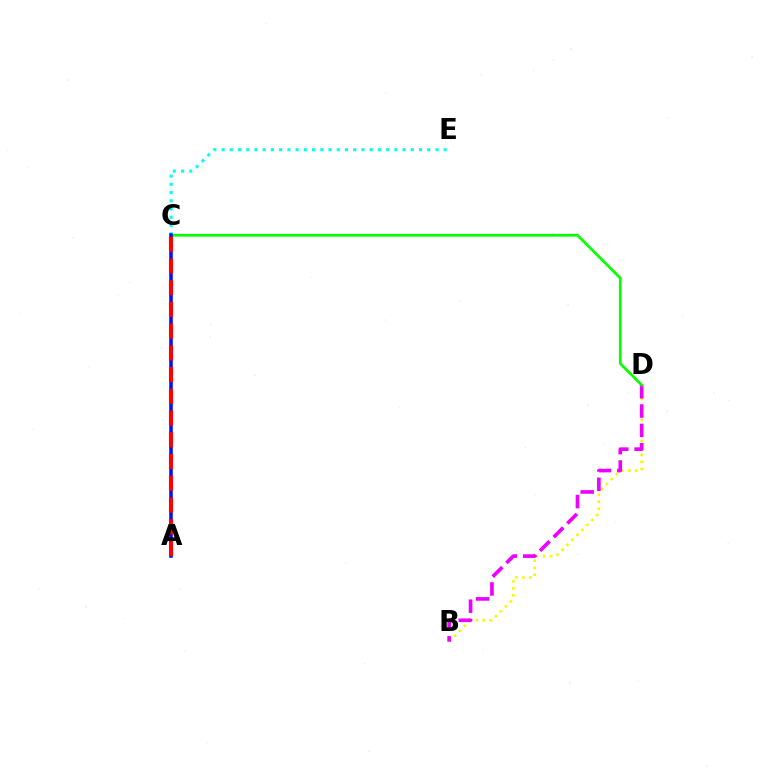{('B', 'D'): [{'color': '#fcf500', 'line_style': 'dotted', 'thickness': 1.9}, {'color': '#ee00ff', 'line_style': 'dashed', 'thickness': 2.63}], ('C', 'E'): [{'color': '#00fff6', 'line_style': 'dotted', 'thickness': 2.24}], ('C', 'D'): [{'color': '#08ff00', 'line_style': 'solid', 'thickness': 1.97}], ('A', 'C'): [{'color': '#0010ff', 'line_style': 'solid', 'thickness': 2.56}, {'color': '#ff0000', 'line_style': 'dashed', 'thickness': 2.95}]}